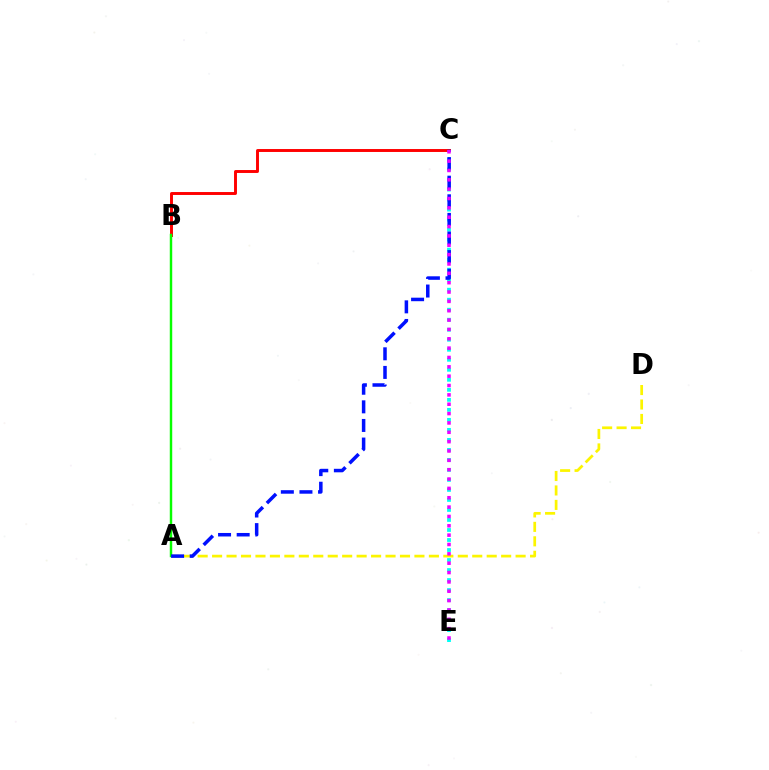{('A', 'D'): [{'color': '#fcf500', 'line_style': 'dashed', 'thickness': 1.96}], ('B', 'C'): [{'color': '#ff0000', 'line_style': 'solid', 'thickness': 2.11}], ('C', 'E'): [{'color': '#00fff6', 'line_style': 'dotted', 'thickness': 2.72}, {'color': '#ee00ff', 'line_style': 'dotted', 'thickness': 2.54}], ('A', 'B'): [{'color': '#08ff00', 'line_style': 'solid', 'thickness': 1.76}], ('A', 'C'): [{'color': '#0010ff', 'line_style': 'dashed', 'thickness': 2.53}]}